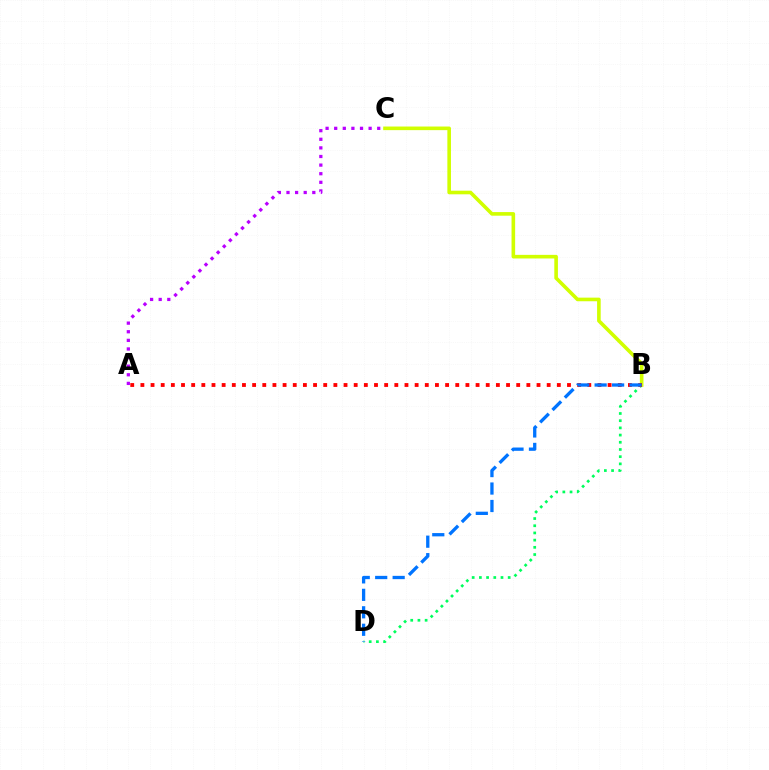{('B', 'D'): [{'color': '#00ff5c', 'line_style': 'dotted', 'thickness': 1.96}, {'color': '#0074ff', 'line_style': 'dashed', 'thickness': 2.37}], ('B', 'C'): [{'color': '#d1ff00', 'line_style': 'solid', 'thickness': 2.6}], ('A', 'B'): [{'color': '#ff0000', 'line_style': 'dotted', 'thickness': 2.76}], ('A', 'C'): [{'color': '#b900ff', 'line_style': 'dotted', 'thickness': 2.34}]}